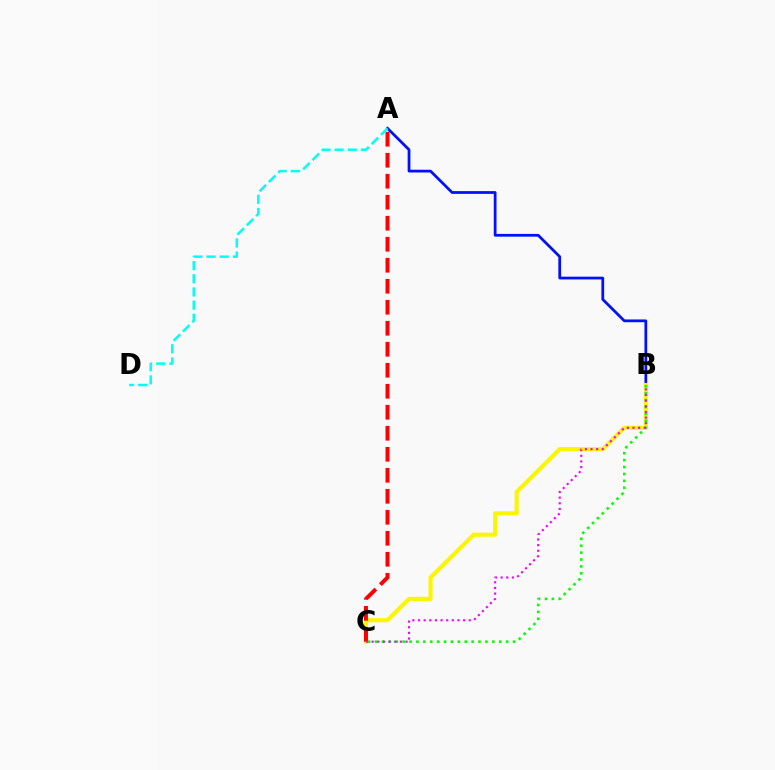{('A', 'B'): [{'color': '#0010ff', 'line_style': 'solid', 'thickness': 1.99}], ('B', 'C'): [{'color': '#fcf500', 'line_style': 'solid', 'thickness': 2.98}, {'color': '#08ff00', 'line_style': 'dotted', 'thickness': 1.87}, {'color': '#ee00ff', 'line_style': 'dotted', 'thickness': 1.53}], ('A', 'D'): [{'color': '#00fff6', 'line_style': 'dashed', 'thickness': 1.79}], ('A', 'C'): [{'color': '#ff0000', 'line_style': 'dashed', 'thickness': 2.85}]}